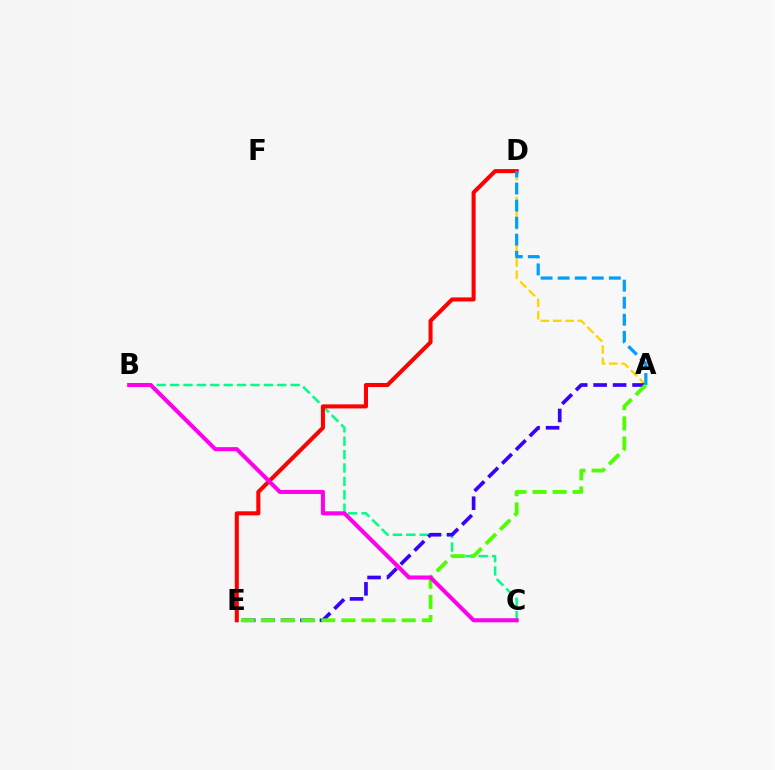{('A', 'D'): [{'color': '#ffd500', 'line_style': 'dashed', 'thickness': 1.68}, {'color': '#009eff', 'line_style': 'dashed', 'thickness': 2.32}], ('B', 'C'): [{'color': '#00ff86', 'line_style': 'dashed', 'thickness': 1.82}, {'color': '#ff00ed', 'line_style': 'solid', 'thickness': 2.92}], ('A', 'E'): [{'color': '#3700ff', 'line_style': 'dashed', 'thickness': 2.64}, {'color': '#4fff00', 'line_style': 'dashed', 'thickness': 2.73}], ('D', 'E'): [{'color': '#ff0000', 'line_style': 'solid', 'thickness': 2.92}]}